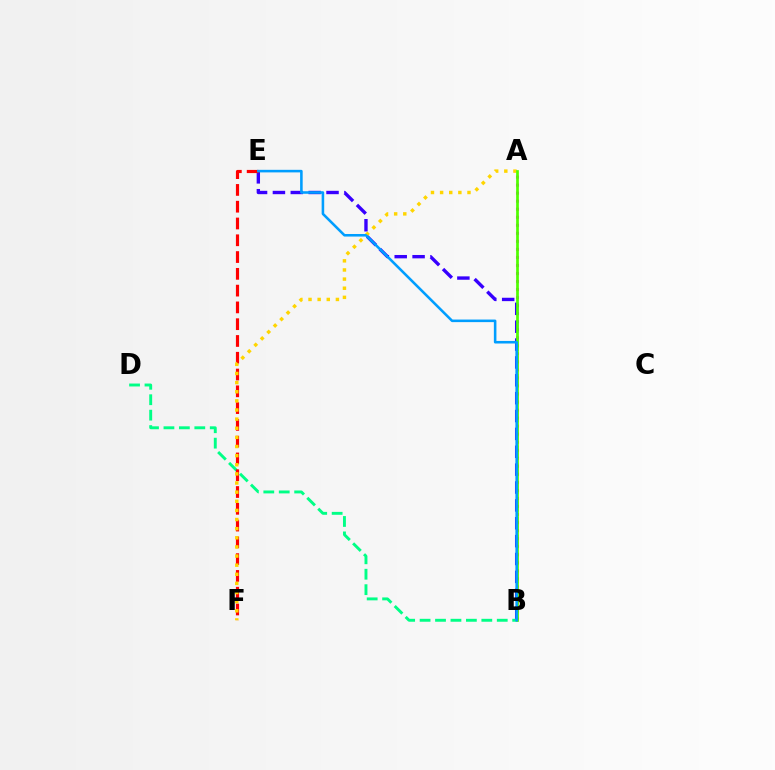{('A', 'B'): [{'color': '#ff00ed', 'line_style': 'dotted', 'thickness': 2.18}, {'color': '#4fff00', 'line_style': 'solid', 'thickness': 1.96}], ('B', 'D'): [{'color': '#00ff86', 'line_style': 'dashed', 'thickness': 2.1}], ('B', 'E'): [{'color': '#3700ff', 'line_style': 'dashed', 'thickness': 2.43}, {'color': '#009eff', 'line_style': 'solid', 'thickness': 1.85}], ('E', 'F'): [{'color': '#ff0000', 'line_style': 'dashed', 'thickness': 2.28}], ('A', 'F'): [{'color': '#ffd500', 'line_style': 'dotted', 'thickness': 2.48}]}